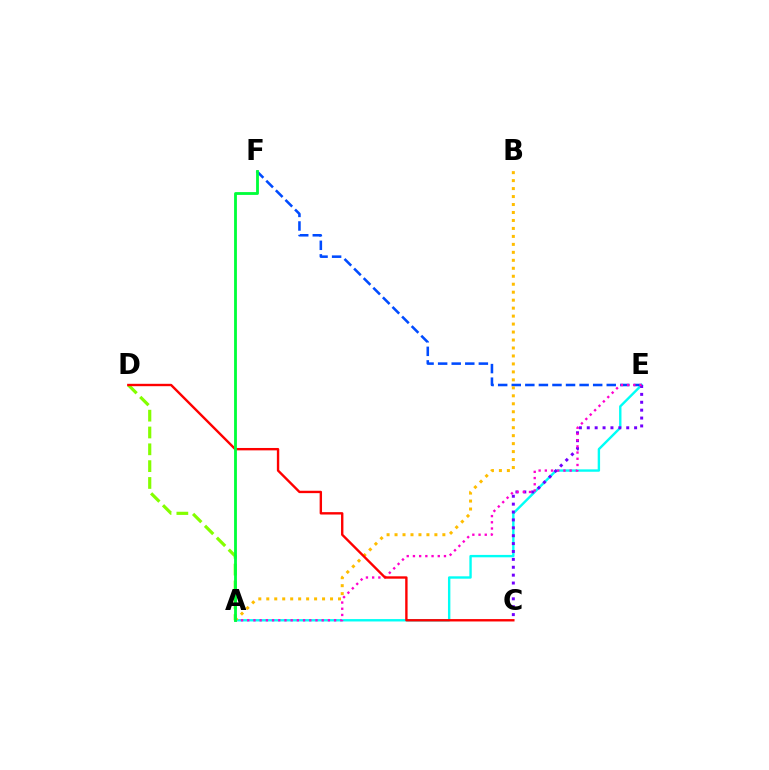{('A', 'D'): [{'color': '#84ff00', 'line_style': 'dashed', 'thickness': 2.29}], ('A', 'E'): [{'color': '#00fff6', 'line_style': 'solid', 'thickness': 1.72}, {'color': '#ff00cf', 'line_style': 'dotted', 'thickness': 1.69}], ('C', 'E'): [{'color': '#7200ff', 'line_style': 'dotted', 'thickness': 2.14}], ('E', 'F'): [{'color': '#004bff', 'line_style': 'dashed', 'thickness': 1.84}], ('A', 'B'): [{'color': '#ffbd00', 'line_style': 'dotted', 'thickness': 2.17}], ('C', 'D'): [{'color': '#ff0000', 'line_style': 'solid', 'thickness': 1.72}], ('A', 'F'): [{'color': '#00ff39', 'line_style': 'solid', 'thickness': 2.03}]}